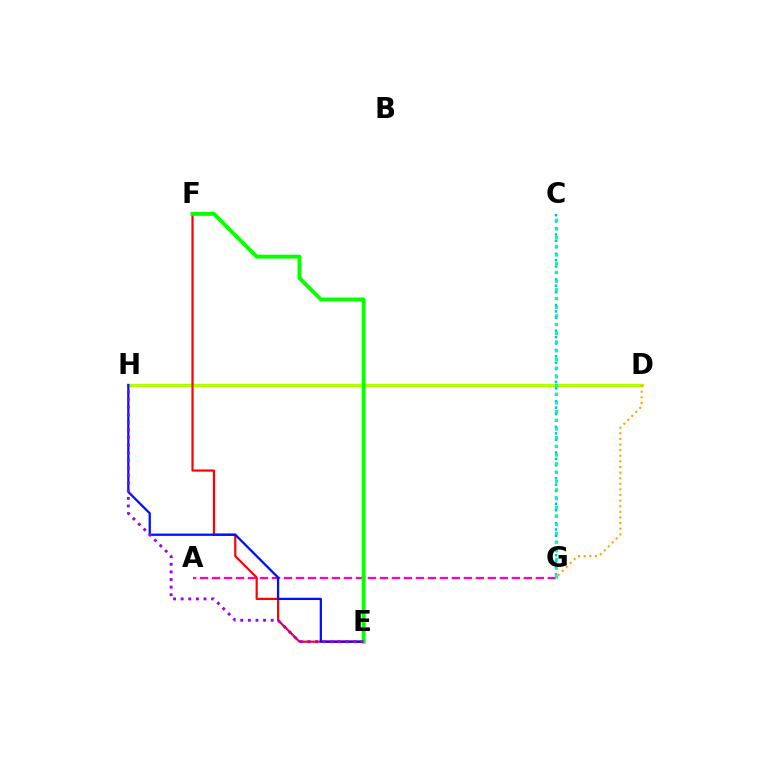{('C', 'G'): [{'color': '#00b5ff', 'line_style': 'dotted', 'thickness': 1.74}, {'color': '#00ff9d', 'line_style': 'dotted', 'thickness': 2.36}], ('D', 'H'): [{'color': '#b3ff00', 'line_style': 'solid', 'thickness': 2.44}], ('E', 'F'): [{'color': '#ff0000', 'line_style': 'solid', 'thickness': 1.58}, {'color': '#08ff00', 'line_style': 'solid', 'thickness': 2.81}], ('A', 'G'): [{'color': '#ff00bd', 'line_style': 'dashed', 'thickness': 1.63}], ('E', 'H'): [{'color': '#0010ff', 'line_style': 'solid', 'thickness': 1.63}, {'color': '#9b00ff', 'line_style': 'dotted', 'thickness': 2.07}], ('D', 'G'): [{'color': '#ffa500', 'line_style': 'dotted', 'thickness': 1.52}]}